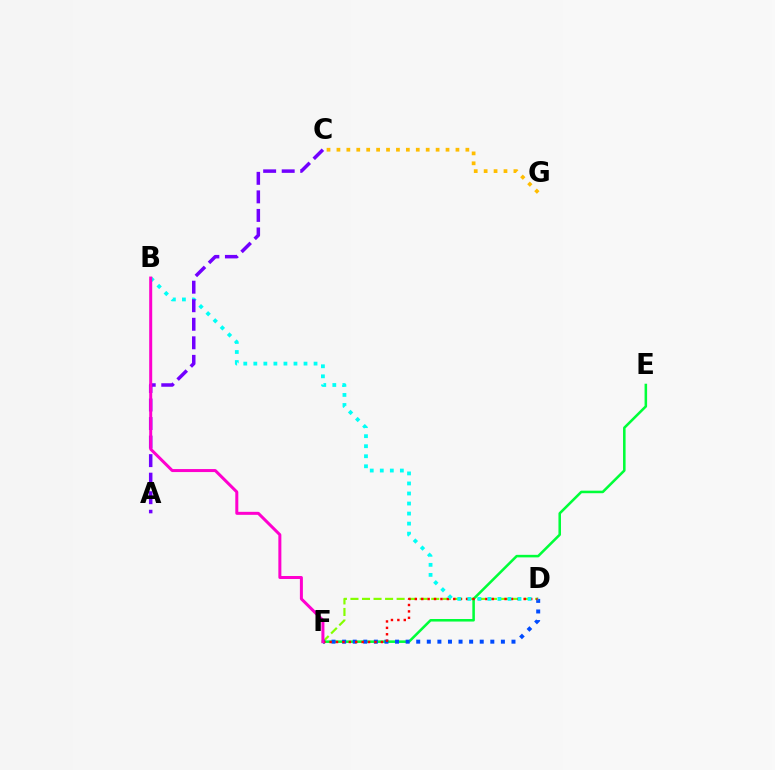{('D', 'F'): [{'color': '#84ff00', 'line_style': 'dashed', 'thickness': 1.57}, {'color': '#004bff', 'line_style': 'dotted', 'thickness': 2.88}, {'color': '#ff0000', 'line_style': 'dotted', 'thickness': 1.74}], ('E', 'F'): [{'color': '#00ff39', 'line_style': 'solid', 'thickness': 1.83}], ('B', 'D'): [{'color': '#00fff6', 'line_style': 'dotted', 'thickness': 2.73}], ('A', 'C'): [{'color': '#7200ff', 'line_style': 'dashed', 'thickness': 2.52}], ('B', 'F'): [{'color': '#ff00cf', 'line_style': 'solid', 'thickness': 2.17}], ('C', 'G'): [{'color': '#ffbd00', 'line_style': 'dotted', 'thickness': 2.69}]}